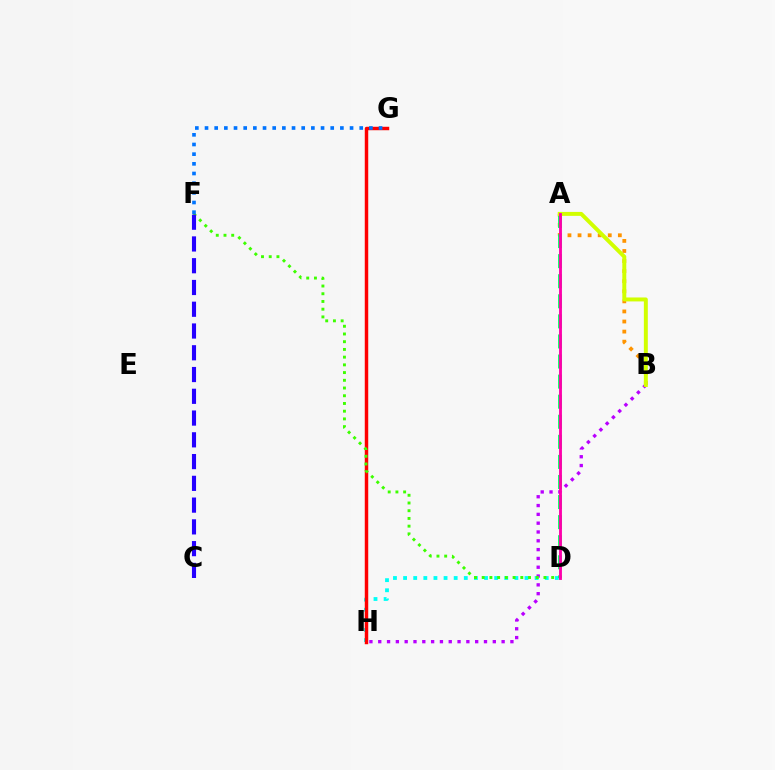{('B', 'H'): [{'color': '#b900ff', 'line_style': 'dotted', 'thickness': 2.39}], ('D', 'H'): [{'color': '#00fff6', 'line_style': 'dotted', 'thickness': 2.75}], ('G', 'H'): [{'color': '#ff0000', 'line_style': 'solid', 'thickness': 2.49}], ('A', 'B'): [{'color': '#ff9400', 'line_style': 'dotted', 'thickness': 2.74}, {'color': '#d1ff00', 'line_style': 'solid', 'thickness': 2.85}], ('A', 'D'): [{'color': '#00ff5c', 'line_style': 'dashed', 'thickness': 2.73}, {'color': '#ff00ac', 'line_style': 'solid', 'thickness': 2.06}], ('D', 'F'): [{'color': '#3dff00', 'line_style': 'dotted', 'thickness': 2.1}], ('F', 'G'): [{'color': '#0074ff', 'line_style': 'dotted', 'thickness': 2.63}], ('C', 'F'): [{'color': '#2500ff', 'line_style': 'dashed', 'thickness': 2.96}]}